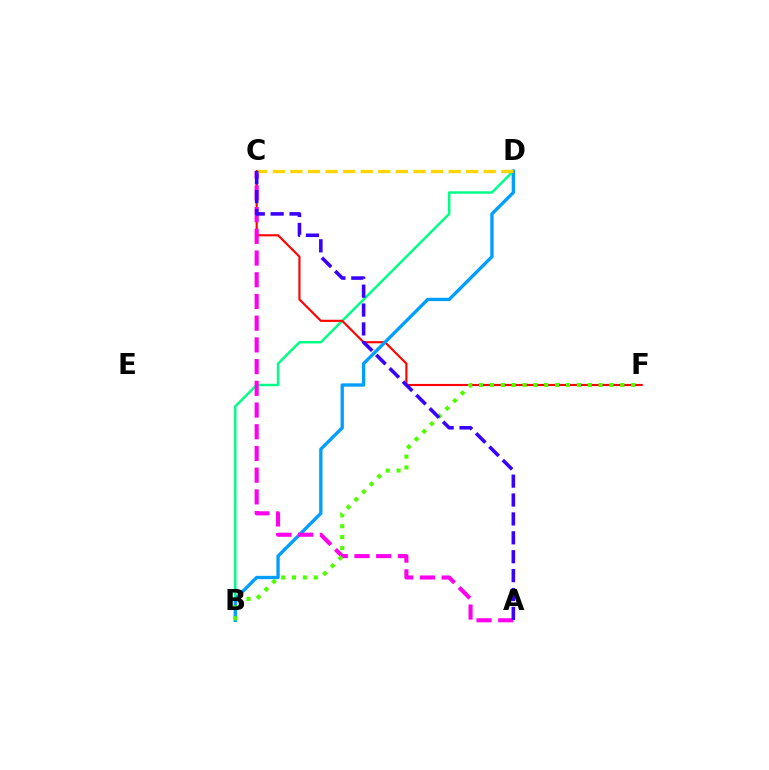{('B', 'D'): [{'color': '#00ff86', 'line_style': 'solid', 'thickness': 1.79}, {'color': '#009eff', 'line_style': 'solid', 'thickness': 2.4}], ('C', 'F'): [{'color': '#ff0000', 'line_style': 'solid', 'thickness': 1.54}], ('A', 'C'): [{'color': '#ff00ed', 'line_style': 'dashed', 'thickness': 2.95}, {'color': '#3700ff', 'line_style': 'dashed', 'thickness': 2.57}], ('C', 'D'): [{'color': '#ffd500', 'line_style': 'dashed', 'thickness': 2.39}], ('B', 'F'): [{'color': '#4fff00', 'line_style': 'dotted', 'thickness': 2.95}]}